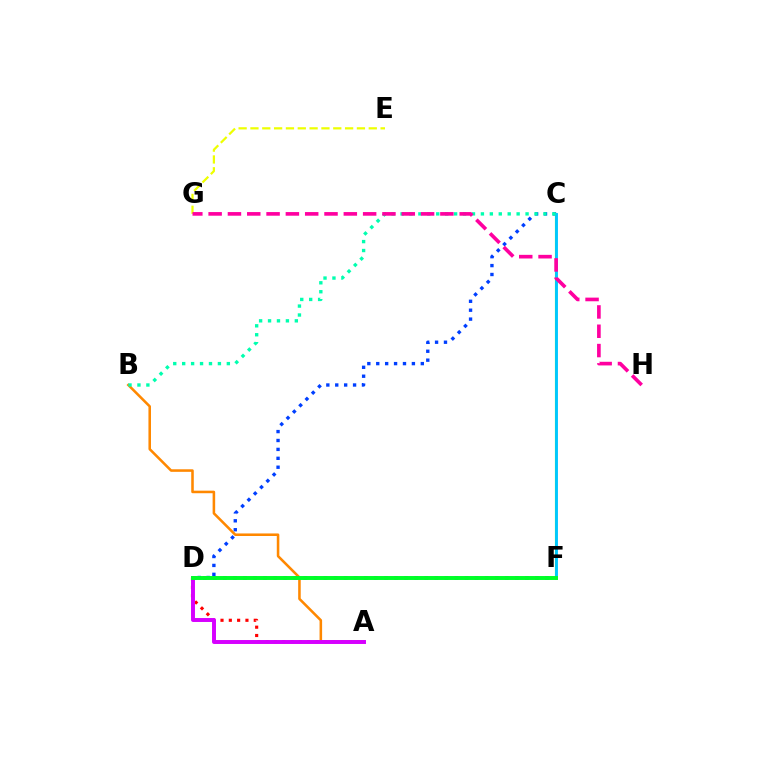{('C', 'D'): [{'color': '#003fff', 'line_style': 'dotted', 'thickness': 2.42}], ('A', 'D'): [{'color': '#ff0000', 'line_style': 'dotted', 'thickness': 2.26}, {'color': '#d600ff', 'line_style': 'solid', 'thickness': 2.84}], ('A', 'B'): [{'color': '#ff8800', 'line_style': 'solid', 'thickness': 1.84}], ('E', 'G'): [{'color': '#eeff00', 'line_style': 'dashed', 'thickness': 1.61}], ('C', 'F'): [{'color': '#66ff00', 'line_style': 'solid', 'thickness': 1.54}, {'color': '#00c7ff', 'line_style': 'solid', 'thickness': 2.08}], ('D', 'F'): [{'color': '#4f00ff', 'line_style': 'dotted', 'thickness': 2.73}, {'color': '#00ff27', 'line_style': 'solid', 'thickness': 2.84}], ('B', 'C'): [{'color': '#00ffaf', 'line_style': 'dotted', 'thickness': 2.43}], ('G', 'H'): [{'color': '#ff00a0', 'line_style': 'dashed', 'thickness': 2.62}]}